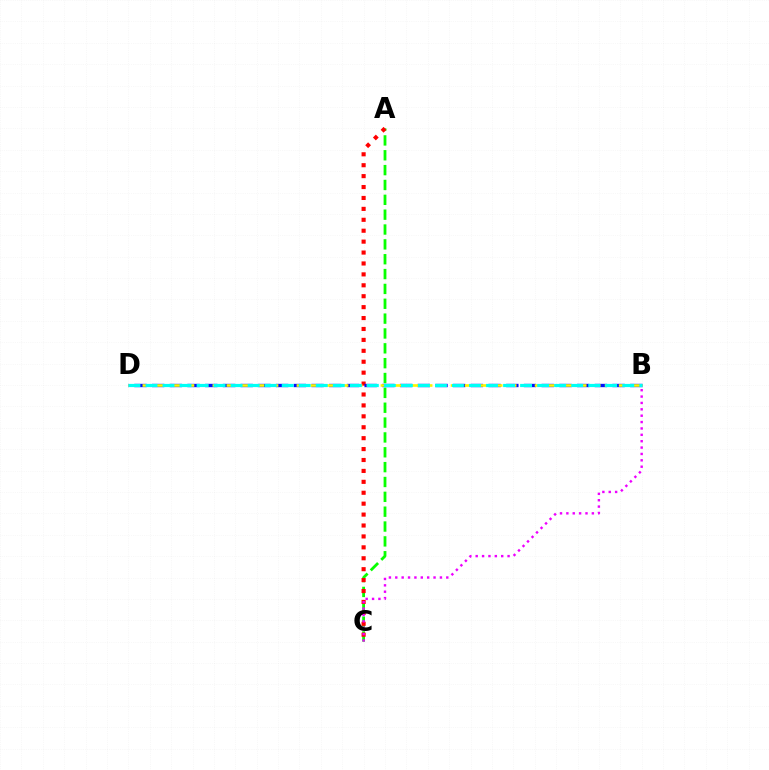{('A', 'C'): [{'color': '#08ff00', 'line_style': 'dashed', 'thickness': 2.02}, {'color': '#ff0000', 'line_style': 'dotted', 'thickness': 2.97}], ('B', 'D'): [{'color': '#0010ff', 'line_style': 'dashed', 'thickness': 2.41}, {'color': '#fcf500', 'line_style': 'dashed', 'thickness': 1.9}, {'color': '#00fff6', 'line_style': 'dashed', 'thickness': 2.31}], ('B', 'C'): [{'color': '#ee00ff', 'line_style': 'dotted', 'thickness': 1.73}]}